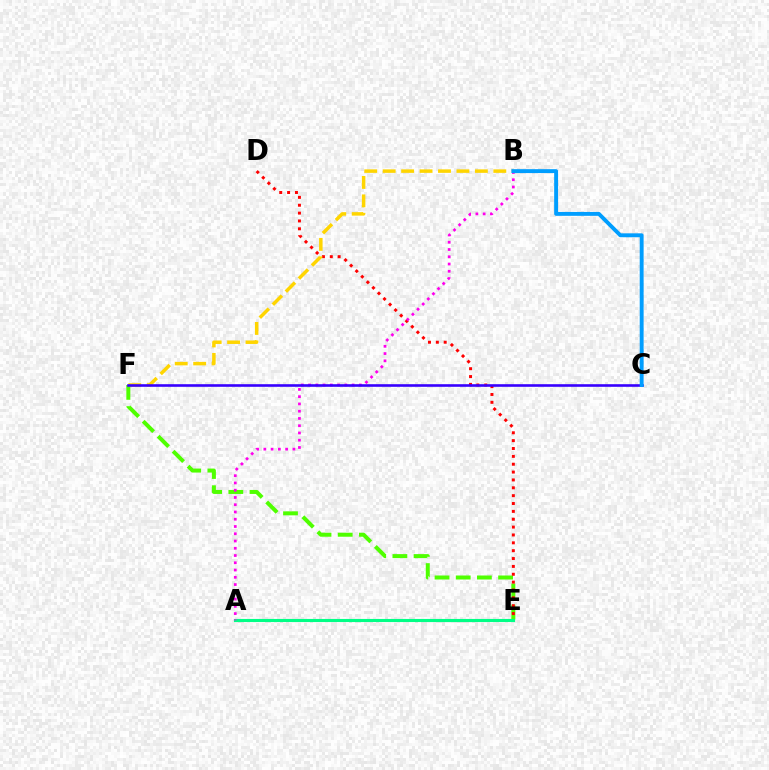{('E', 'F'): [{'color': '#4fff00', 'line_style': 'dashed', 'thickness': 2.88}], ('D', 'E'): [{'color': '#ff0000', 'line_style': 'dotted', 'thickness': 2.14}], ('A', 'E'): [{'color': '#00ff86', 'line_style': 'solid', 'thickness': 2.25}], ('A', 'B'): [{'color': '#ff00ed', 'line_style': 'dotted', 'thickness': 1.97}], ('B', 'F'): [{'color': '#ffd500', 'line_style': 'dashed', 'thickness': 2.5}], ('C', 'F'): [{'color': '#3700ff', 'line_style': 'solid', 'thickness': 1.88}], ('B', 'C'): [{'color': '#009eff', 'line_style': 'solid', 'thickness': 2.8}]}